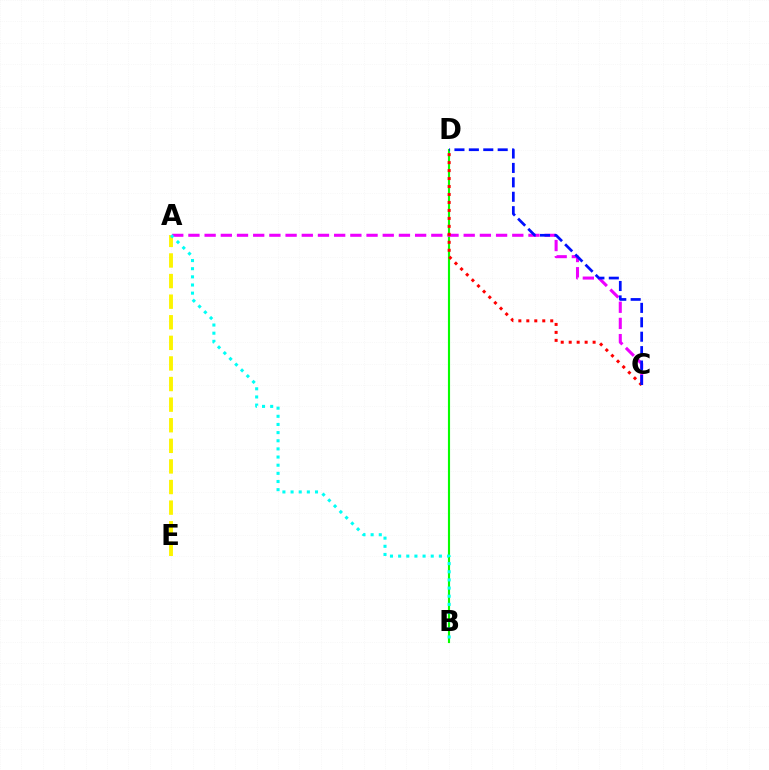{('B', 'D'): [{'color': '#08ff00', 'line_style': 'solid', 'thickness': 1.54}], ('A', 'E'): [{'color': '#fcf500', 'line_style': 'dashed', 'thickness': 2.8}], ('A', 'C'): [{'color': '#ee00ff', 'line_style': 'dashed', 'thickness': 2.2}], ('C', 'D'): [{'color': '#ff0000', 'line_style': 'dotted', 'thickness': 2.17}, {'color': '#0010ff', 'line_style': 'dashed', 'thickness': 1.96}], ('A', 'B'): [{'color': '#00fff6', 'line_style': 'dotted', 'thickness': 2.21}]}